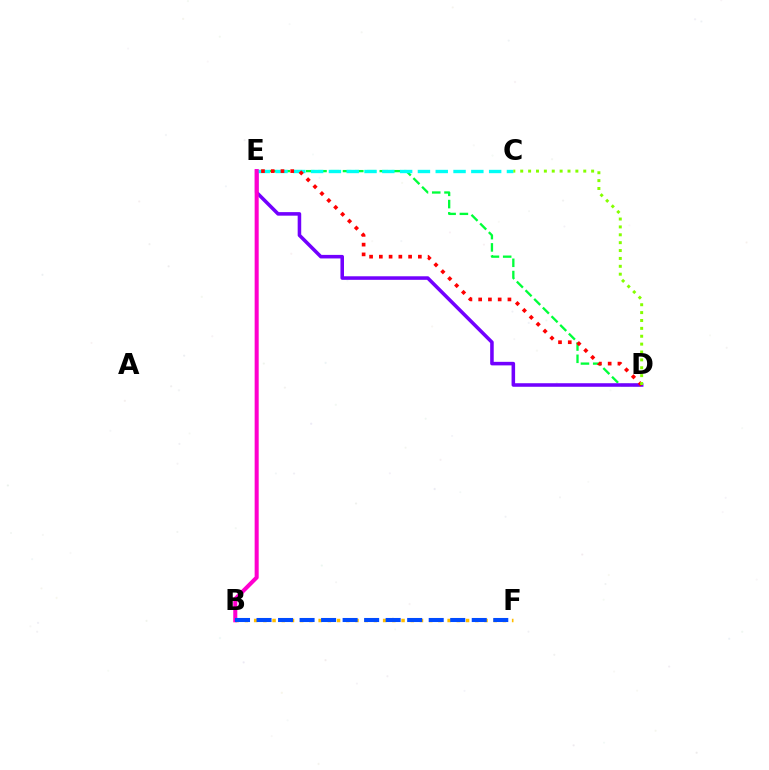{('D', 'E'): [{'color': '#00ff39', 'line_style': 'dashed', 'thickness': 1.67}, {'color': '#7200ff', 'line_style': 'solid', 'thickness': 2.55}, {'color': '#ff0000', 'line_style': 'dotted', 'thickness': 2.65}], ('B', 'F'): [{'color': '#ffbd00', 'line_style': 'dotted', 'thickness': 2.5}, {'color': '#004bff', 'line_style': 'dashed', 'thickness': 2.92}], ('C', 'E'): [{'color': '#00fff6', 'line_style': 'dashed', 'thickness': 2.42}], ('B', 'E'): [{'color': '#ff00cf', 'line_style': 'solid', 'thickness': 2.91}], ('C', 'D'): [{'color': '#84ff00', 'line_style': 'dotted', 'thickness': 2.14}]}